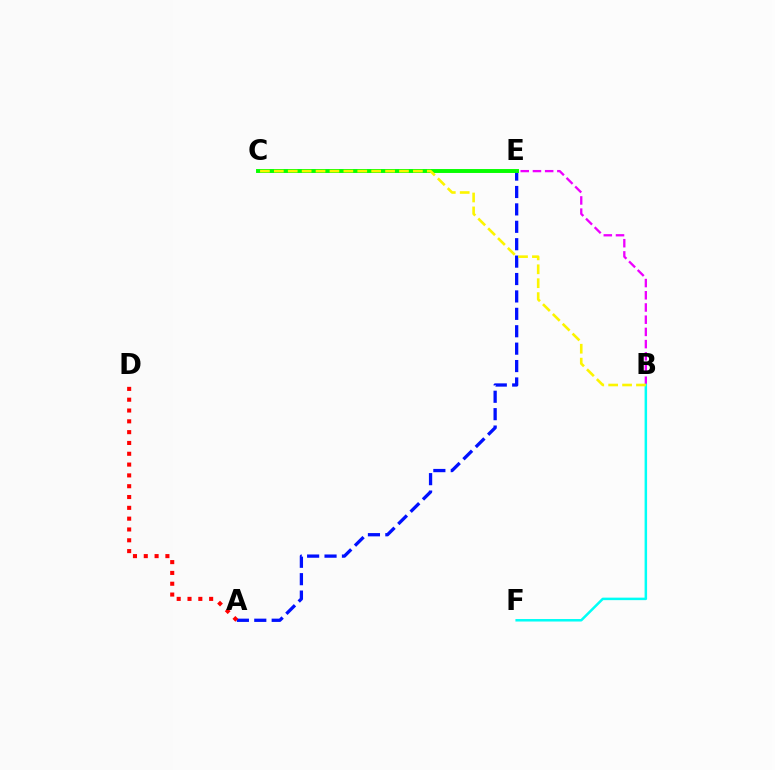{('A', 'E'): [{'color': '#0010ff', 'line_style': 'dashed', 'thickness': 2.36}], ('C', 'E'): [{'color': '#08ff00', 'line_style': 'solid', 'thickness': 2.82}], ('B', 'E'): [{'color': '#ee00ff', 'line_style': 'dashed', 'thickness': 1.66}], ('B', 'F'): [{'color': '#00fff6', 'line_style': 'solid', 'thickness': 1.8}], ('A', 'D'): [{'color': '#ff0000', 'line_style': 'dotted', 'thickness': 2.94}], ('B', 'C'): [{'color': '#fcf500', 'line_style': 'dashed', 'thickness': 1.89}]}